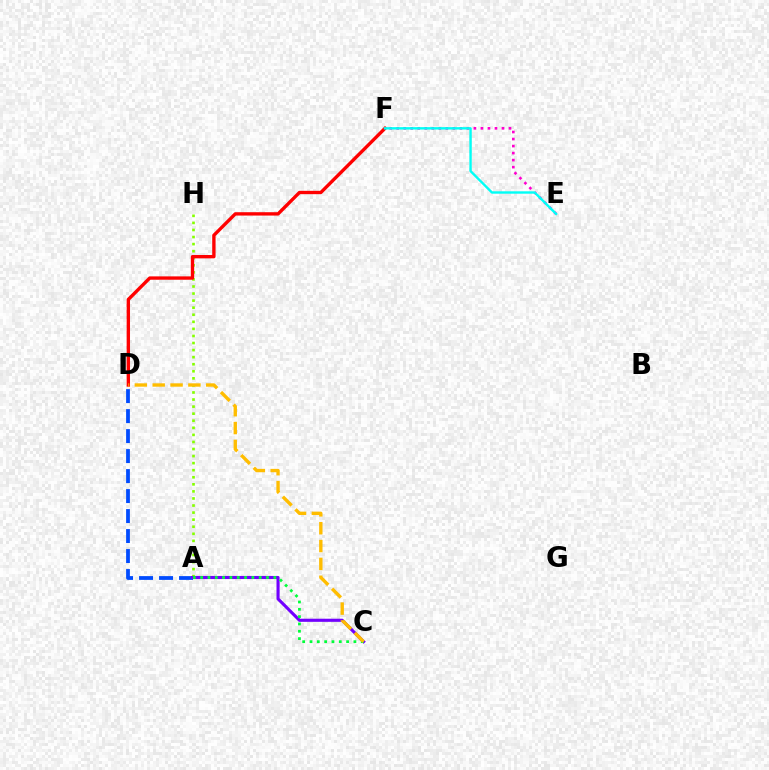{('A', 'D'): [{'color': '#004bff', 'line_style': 'dashed', 'thickness': 2.72}], ('A', 'H'): [{'color': '#84ff00', 'line_style': 'dotted', 'thickness': 1.92}], ('E', 'F'): [{'color': '#ff00cf', 'line_style': 'dotted', 'thickness': 1.91}, {'color': '#00fff6', 'line_style': 'solid', 'thickness': 1.72}], ('D', 'F'): [{'color': '#ff0000', 'line_style': 'solid', 'thickness': 2.42}], ('A', 'C'): [{'color': '#7200ff', 'line_style': 'solid', 'thickness': 2.24}, {'color': '#00ff39', 'line_style': 'dotted', 'thickness': 1.99}], ('C', 'D'): [{'color': '#ffbd00', 'line_style': 'dashed', 'thickness': 2.42}]}